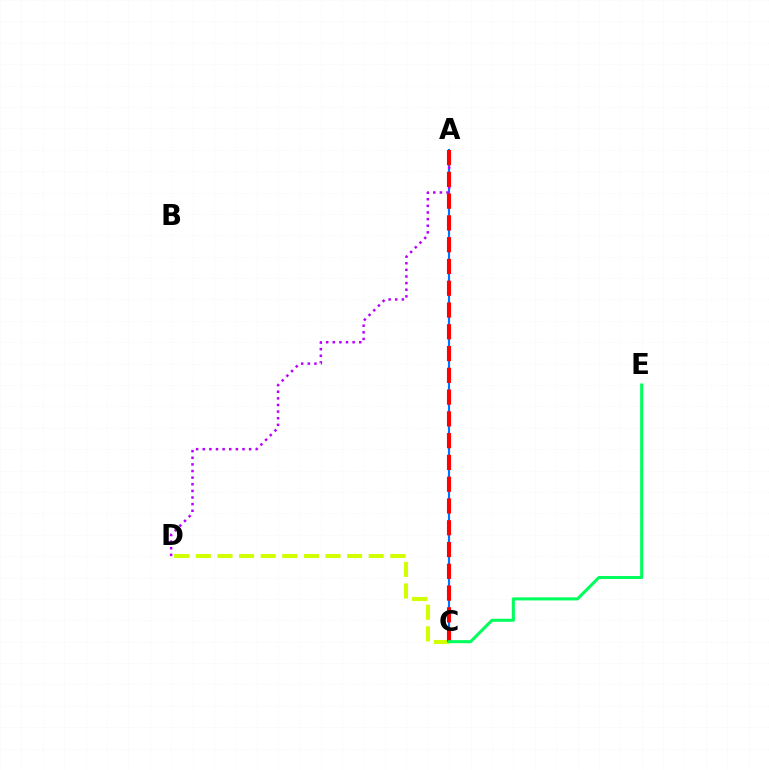{('A', 'C'): [{'color': '#0074ff', 'line_style': 'solid', 'thickness': 1.54}, {'color': '#ff0000', 'line_style': 'dashed', 'thickness': 2.96}], ('A', 'D'): [{'color': '#b900ff', 'line_style': 'dotted', 'thickness': 1.8}], ('C', 'D'): [{'color': '#d1ff00', 'line_style': 'dashed', 'thickness': 2.94}], ('C', 'E'): [{'color': '#00ff5c', 'line_style': 'solid', 'thickness': 2.19}]}